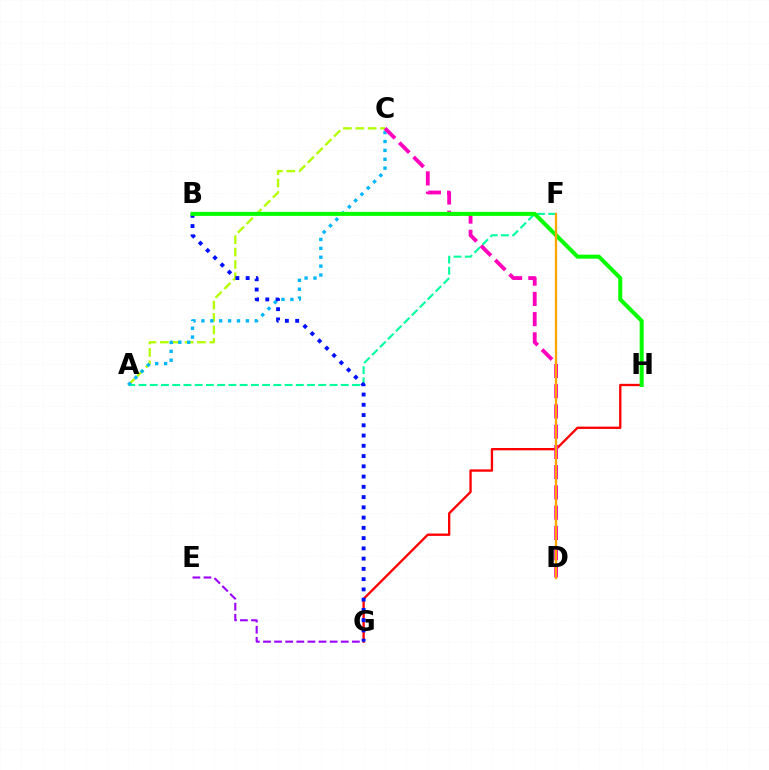{('A', 'F'): [{'color': '#00ff9d', 'line_style': 'dashed', 'thickness': 1.53}], ('A', 'C'): [{'color': '#b3ff00', 'line_style': 'dashed', 'thickness': 1.68}, {'color': '#00b5ff', 'line_style': 'dotted', 'thickness': 2.42}], ('G', 'H'): [{'color': '#ff0000', 'line_style': 'solid', 'thickness': 1.68}], ('E', 'G'): [{'color': '#9b00ff', 'line_style': 'dashed', 'thickness': 1.51}], ('B', 'G'): [{'color': '#0010ff', 'line_style': 'dotted', 'thickness': 2.79}], ('C', 'D'): [{'color': '#ff00bd', 'line_style': 'dashed', 'thickness': 2.75}], ('B', 'H'): [{'color': '#08ff00', 'line_style': 'solid', 'thickness': 2.89}], ('D', 'F'): [{'color': '#ffa500', 'line_style': 'solid', 'thickness': 1.66}]}